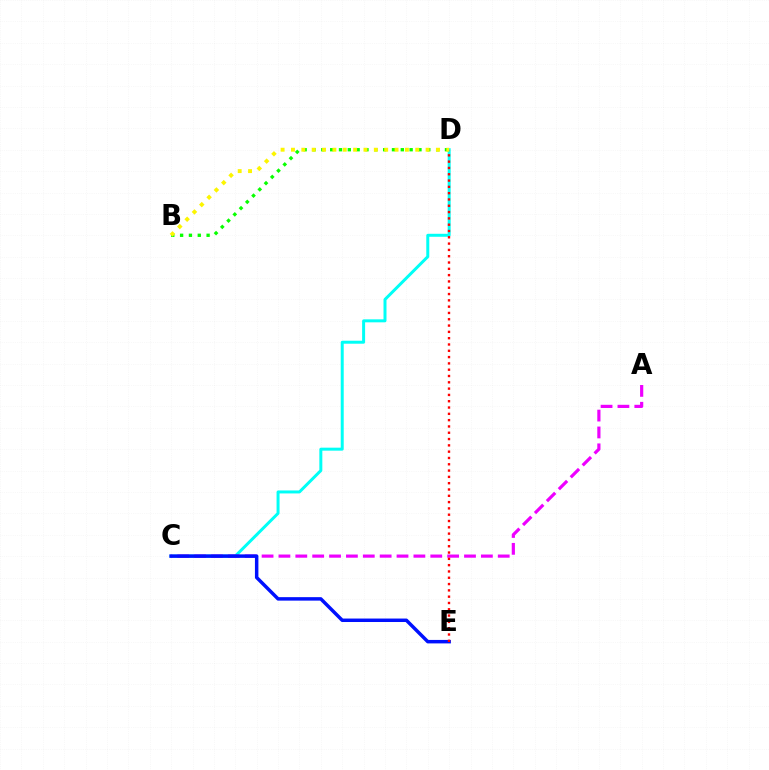{('C', 'D'): [{'color': '#00fff6', 'line_style': 'solid', 'thickness': 2.15}], ('A', 'C'): [{'color': '#ee00ff', 'line_style': 'dashed', 'thickness': 2.29}], ('C', 'E'): [{'color': '#0010ff', 'line_style': 'solid', 'thickness': 2.5}], ('D', 'E'): [{'color': '#ff0000', 'line_style': 'dotted', 'thickness': 1.71}], ('B', 'D'): [{'color': '#08ff00', 'line_style': 'dotted', 'thickness': 2.4}, {'color': '#fcf500', 'line_style': 'dotted', 'thickness': 2.81}]}